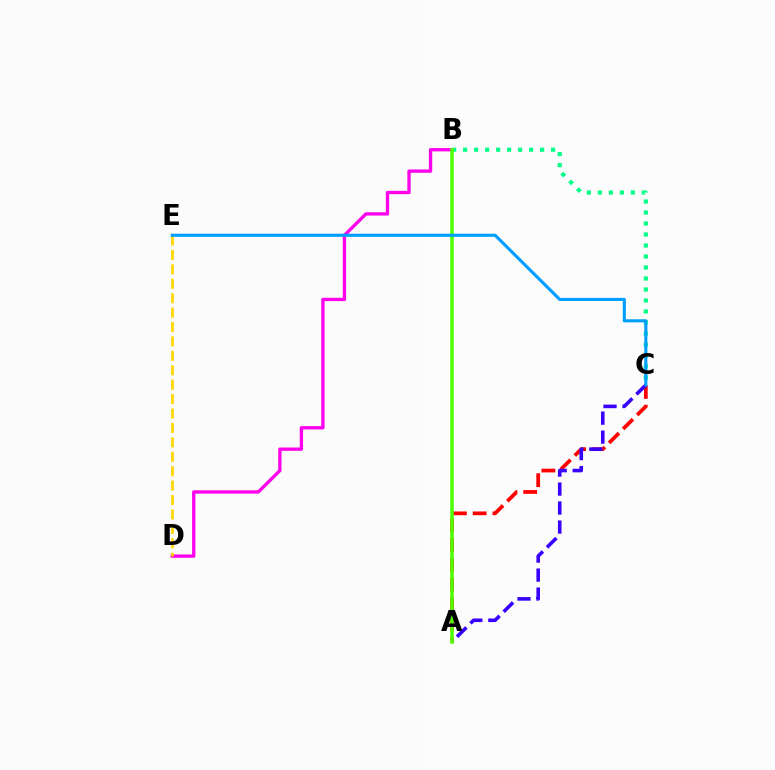{('A', 'C'): [{'color': '#ff0000', 'line_style': 'dashed', 'thickness': 2.69}, {'color': '#3700ff', 'line_style': 'dashed', 'thickness': 2.58}], ('B', 'D'): [{'color': '#ff00ed', 'line_style': 'solid', 'thickness': 2.4}], ('B', 'C'): [{'color': '#00ff86', 'line_style': 'dotted', 'thickness': 2.99}], ('A', 'B'): [{'color': '#4fff00', 'line_style': 'solid', 'thickness': 2.54}], ('D', 'E'): [{'color': '#ffd500', 'line_style': 'dashed', 'thickness': 1.96}], ('C', 'E'): [{'color': '#009eff', 'line_style': 'solid', 'thickness': 2.24}]}